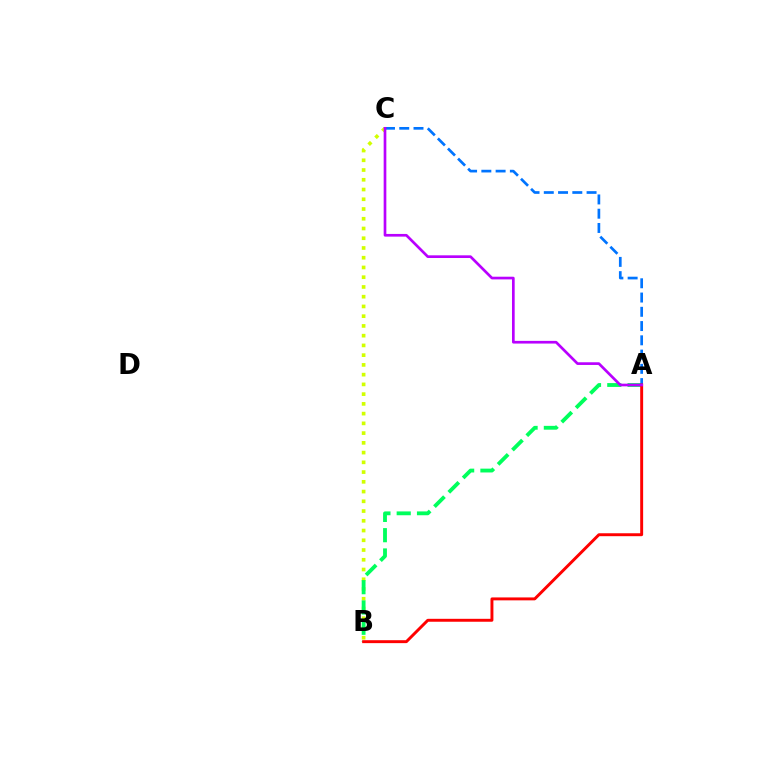{('B', 'C'): [{'color': '#d1ff00', 'line_style': 'dotted', 'thickness': 2.65}], ('A', 'B'): [{'color': '#00ff5c', 'line_style': 'dashed', 'thickness': 2.76}, {'color': '#ff0000', 'line_style': 'solid', 'thickness': 2.11}], ('A', 'C'): [{'color': '#0074ff', 'line_style': 'dashed', 'thickness': 1.94}, {'color': '#b900ff', 'line_style': 'solid', 'thickness': 1.93}]}